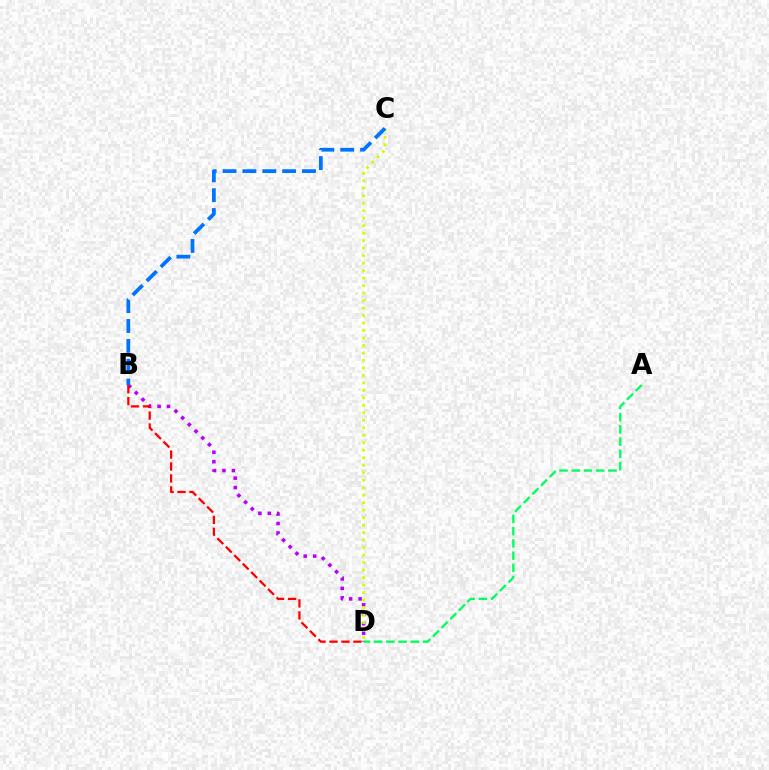{('B', 'D'): [{'color': '#b900ff', 'line_style': 'dotted', 'thickness': 2.57}, {'color': '#ff0000', 'line_style': 'dashed', 'thickness': 1.62}], ('C', 'D'): [{'color': '#d1ff00', 'line_style': 'dotted', 'thickness': 2.03}], ('B', 'C'): [{'color': '#0074ff', 'line_style': 'dashed', 'thickness': 2.7}], ('A', 'D'): [{'color': '#00ff5c', 'line_style': 'dashed', 'thickness': 1.66}]}